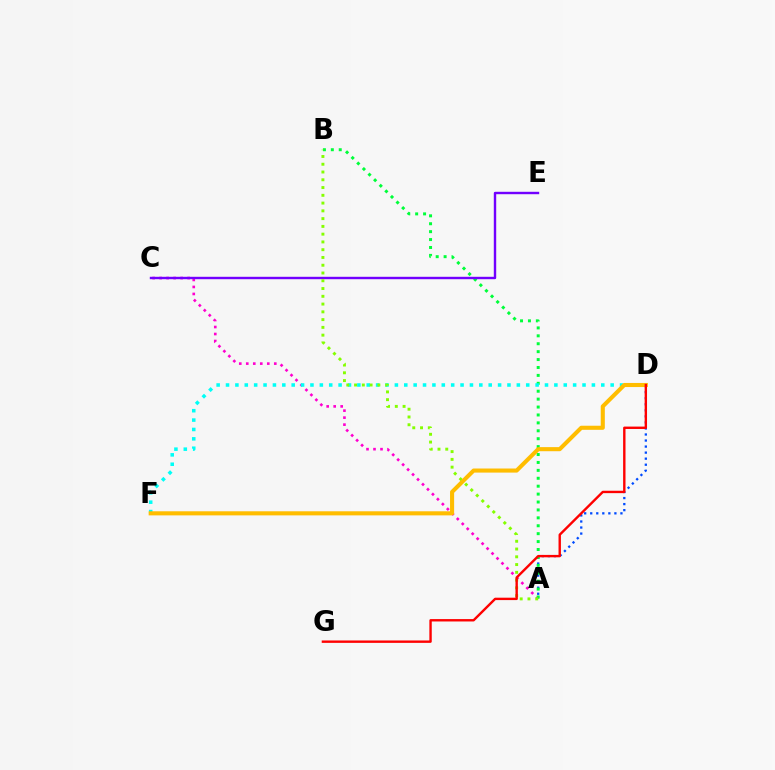{('A', 'D'): [{'color': '#004bff', 'line_style': 'dotted', 'thickness': 1.64}], ('A', 'C'): [{'color': '#ff00cf', 'line_style': 'dotted', 'thickness': 1.9}], ('A', 'B'): [{'color': '#00ff39', 'line_style': 'dotted', 'thickness': 2.15}, {'color': '#84ff00', 'line_style': 'dotted', 'thickness': 2.11}], ('C', 'E'): [{'color': '#7200ff', 'line_style': 'solid', 'thickness': 1.73}], ('D', 'F'): [{'color': '#00fff6', 'line_style': 'dotted', 'thickness': 2.55}, {'color': '#ffbd00', 'line_style': 'solid', 'thickness': 2.94}], ('D', 'G'): [{'color': '#ff0000', 'line_style': 'solid', 'thickness': 1.72}]}